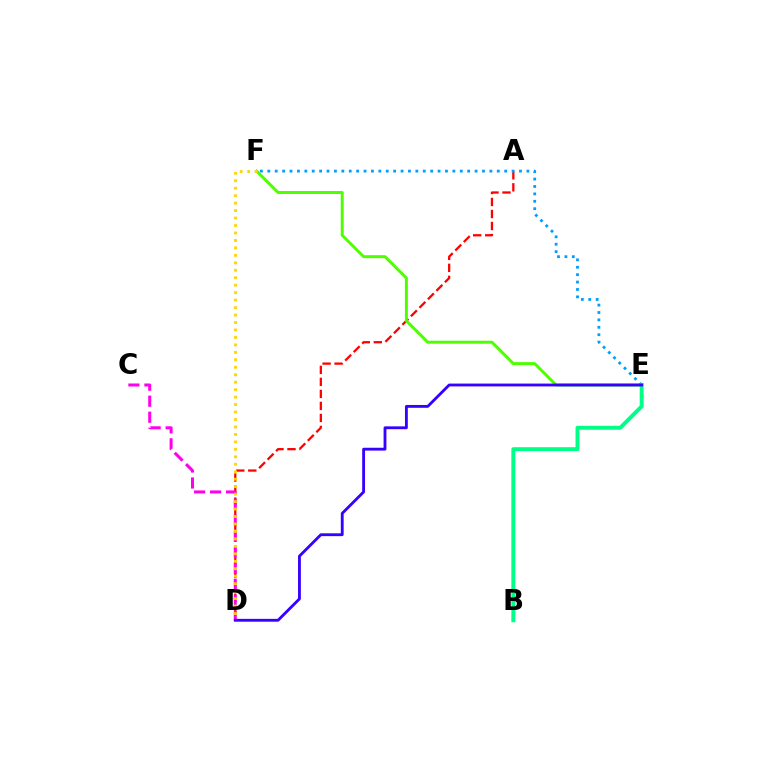{('A', 'D'): [{'color': '#ff0000', 'line_style': 'dashed', 'thickness': 1.63}], ('C', 'D'): [{'color': '#ff00ed', 'line_style': 'dashed', 'thickness': 2.17}], ('E', 'F'): [{'color': '#4fff00', 'line_style': 'solid', 'thickness': 2.14}, {'color': '#009eff', 'line_style': 'dotted', 'thickness': 2.01}], ('D', 'F'): [{'color': '#ffd500', 'line_style': 'dotted', 'thickness': 2.03}], ('B', 'E'): [{'color': '#00ff86', 'line_style': 'solid', 'thickness': 2.85}], ('D', 'E'): [{'color': '#3700ff', 'line_style': 'solid', 'thickness': 2.04}]}